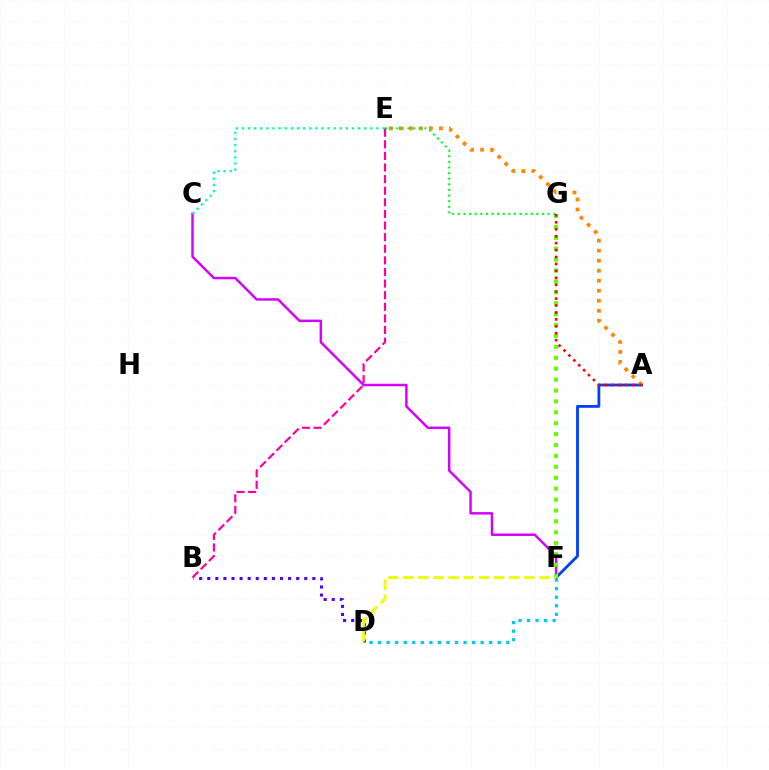{('C', 'F'): [{'color': '#d600ff', 'line_style': 'solid', 'thickness': 1.78}], ('B', 'D'): [{'color': '#4f00ff', 'line_style': 'dotted', 'thickness': 2.2}], ('A', 'F'): [{'color': '#003fff', 'line_style': 'solid', 'thickness': 2.03}], ('F', 'G'): [{'color': '#66ff00', 'line_style': 'dotted', 'thickness': 2.96}], ('A', 'E'): [{'color': '#ff8800', 'line_style': 'dotted', 'thickness': 2.72}], ('D', 'F'): [{'color': '#eeff00', 'line_style': 'dashed', 'thickness': 2.06}, {'color': '#00c7ff', 'line_style': 'dotted', 'thickness': 2.32}], ('E', 'G'): [{'color': '#00ff27', 'line_style': 'dotted', 'thickness': 1.52}], ('A', 'G'): [{'color': '#ff0000', 'line_style': 'dotted', 'thickness': 1.88}], ('C', 'E'): [{'color': '#00ffaf', 'line_style': 'dotted', 'thickness': 1.66}], ('B', 'E'): [{'color': '#ff00a0', 'line_style': 'dashed', 'thickness': 1.58}]}